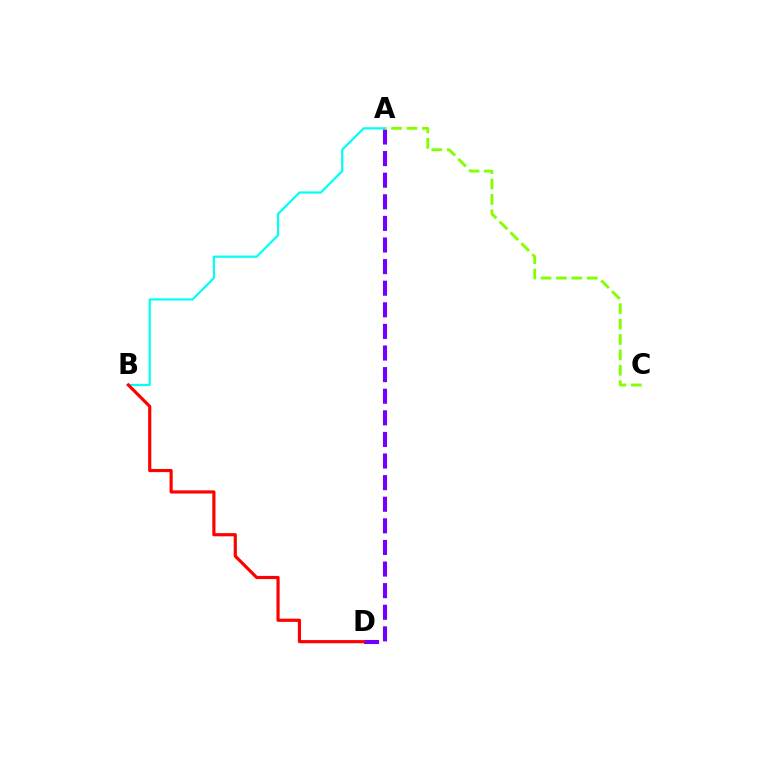{('A', 'D'): [{'color': '#7200ff', 'line_style': 'dashed', 'thickness': 2.93}], ('A', 'B'): [{'color': '#00fff6', 'line_style': 'solid', 'thickness': 1.59}], ('A', 'C'): [{'color': '#84ff00', 'line_style': 'dashed', 'thickness': 2.09}], ('B', 'D'): [{'color': '#ff0000', 'line_style': 'solid', 'thickness': 2.28}]}